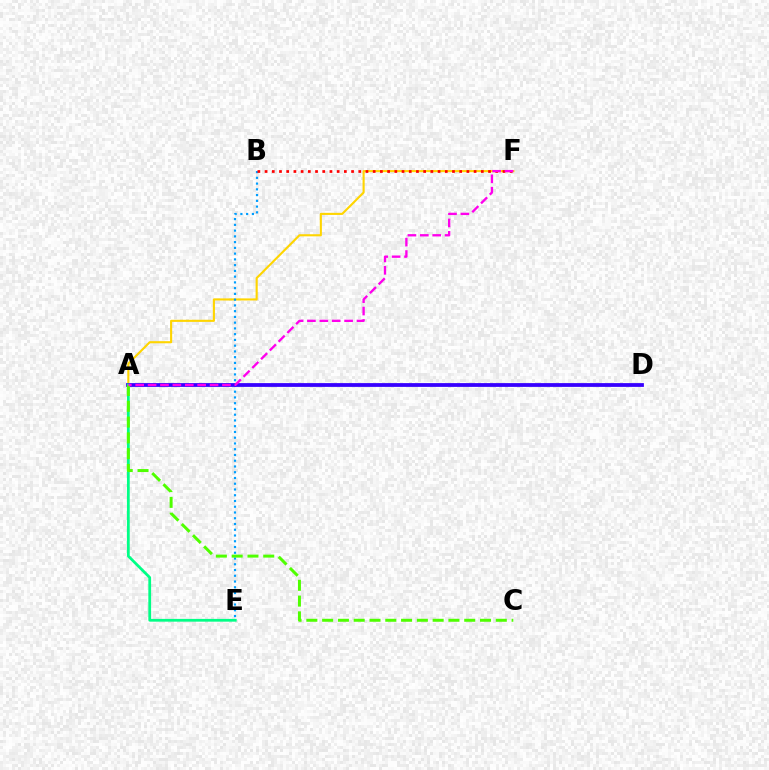{('A', 'F'): [{'color': '#ffd500', 'line_style': 'solid', 'thickness': 1.52}, {'color': '#ff00ed', 'line_style': 'dashed', 'thickness': 1.68}], ('B', 'E'): [{'color': '#009eff', 'line_style': 'dotted', 'thickness': 1.56}], ('B', 'F'): [{'color': '#ff0000', 'line_style': 'dotted', 'thickness': 1.96}], ('A', 'D'): [{'color': '#3700ff', 'line_style': 'solid', 'thickness': 2.71}], ('A', 'E'): [{'color': '#00ff86', 'line_style': 'solid', 'thickness': 1.99}], ('A', 'C'): [{'color': '#4fff00', 'line_style': 'dashed', 'thickness': 2.14}]}